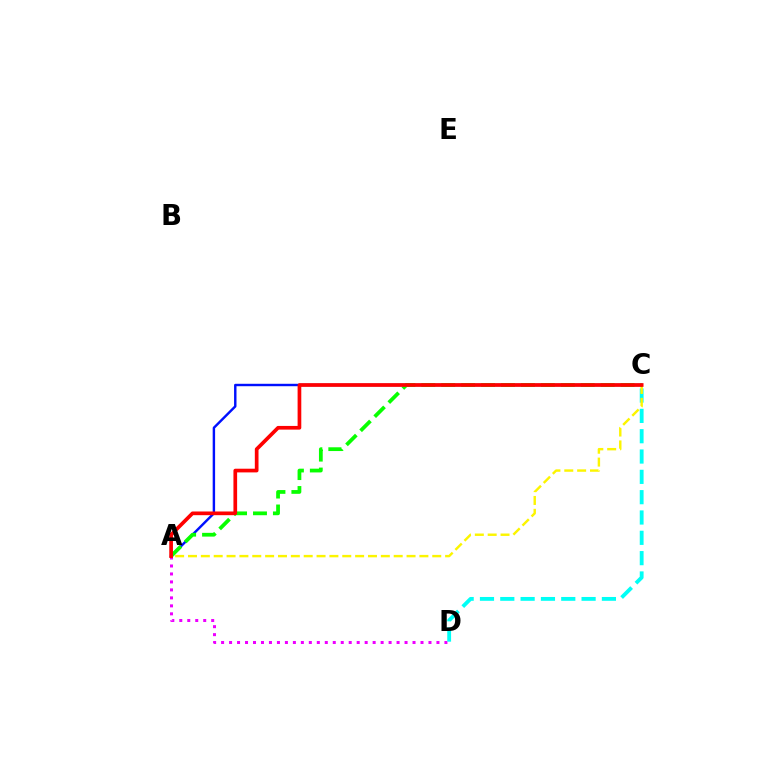{('A', 'C'): [{'color': '#0010ff', 'line_style': 'solid', 'thickness': 1.75}, {'color': '#fcf500', 'line_style': 'dashed', 'thickness': 1.75}, {'color': '#08ff00', 'line_style': 'dashed', 'thickness': 2.71}, {'color': '#ff0000', 'line_style': 'solid', 'thickness': 2.66}], ('A', 'D'): [{'color': '#ee00ff', 'line_style': 'dotted', 'thickness': 2.17}], ('C', 'D'): [{'color': '#00fff6', 'line_style': 'dashed', 'thickness': 2.76}]}